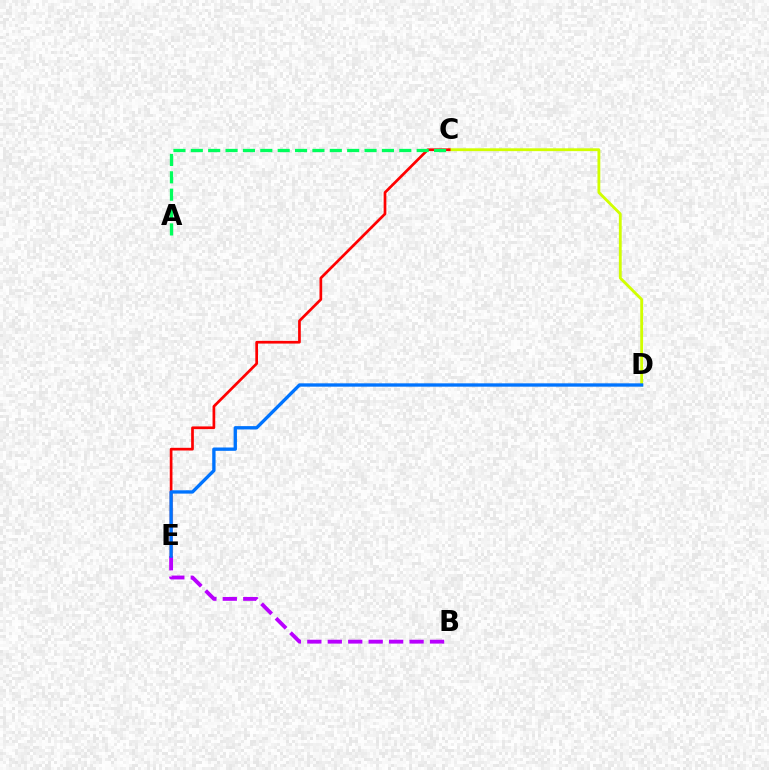{('C', 'D'): [{'color': '#d1ff00', 'line_style': 'solid', 'thickness': 2.04}], ('C', 'E'): [{'color': '#ff0000', 'line_style': 'solid', 'thickness': 1.94}], ('B', 'E'): [{'color': '#b900ff', 'line_style': 'dashed', 'thickness': 2.78}], ('A', 'C'): [{'color': '#00ff5c', 'line_style': 'dashed', 'thickness': 2.36}], ('D', 'E'): [{'color': '#0074ff', 'line_style': 'solid', 'thickness': 2.4}]}